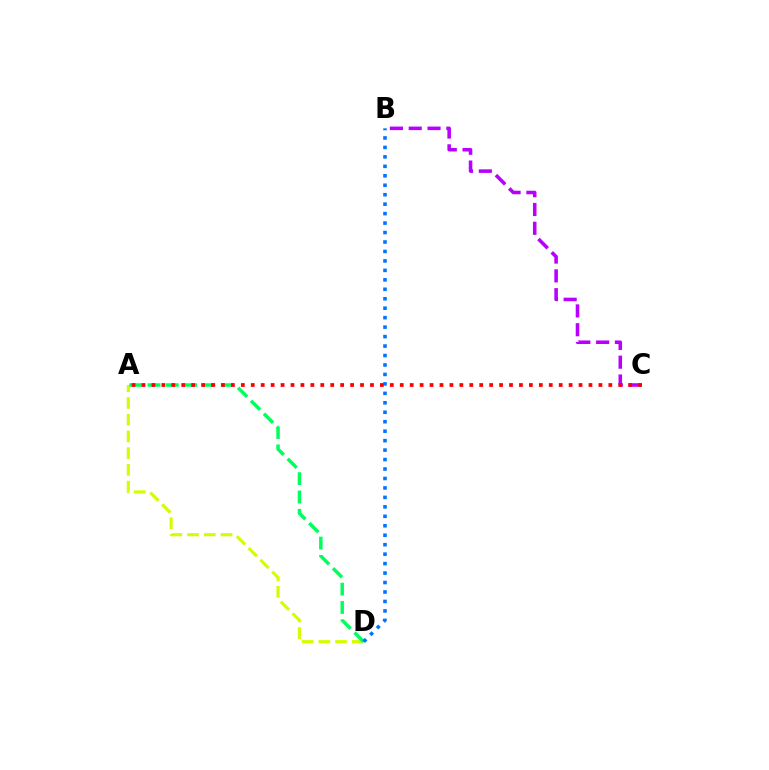{('A', 'D'): [{'color': '#d1ff00', 'line_style': 'dashed', 'thickness': 2.27}, {'color': '#00ff5c', 'line_style': 'dashed', 'thickness': 2.49}], ('B', 'C'): [{'color': '#b900ff', 'line_style': 'dashed', 'thickness': 2.56}], ('B', 'D'): [{'color': '#0074ff', 'line_style': 'dotted', 'thickness': 2.57}], ('A', 'C'): [{'color': '#ff0000', 'line_style': 'dotted', 'thickness': 2.7}]}